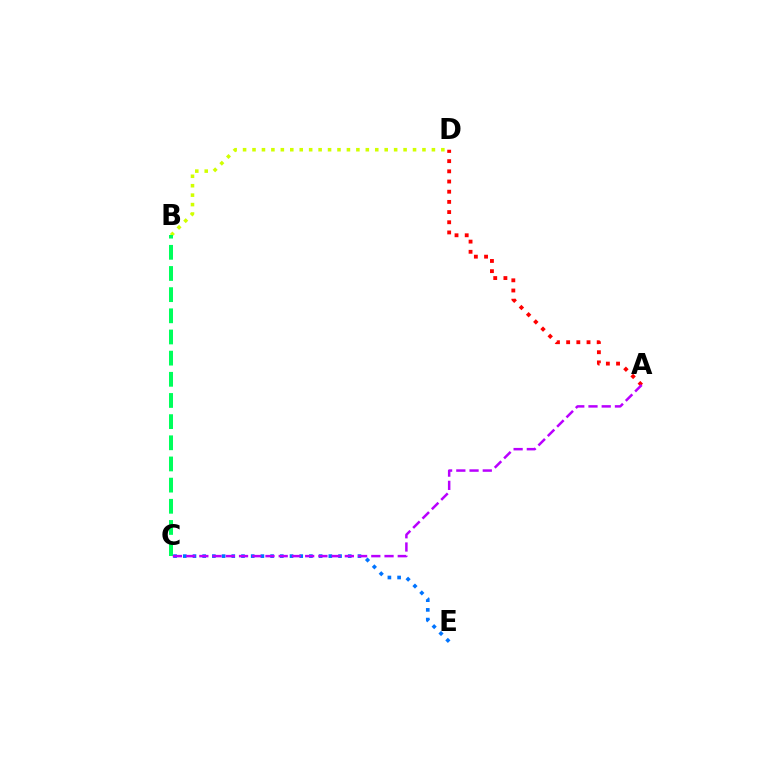{('B', 'D'): [{'color': '#d1ff00', 'line_style': 'dotted', 'thickness': 2.57}], ('A', 'D'): [{'color': '#ff0000', 'line_style': 'dotted', 'thickness': 2.77}], ('B', 'C'): [{'color': '#00ff5c', 'line_style': 'dashed', 'thickness': 2.88}], ('C', 'E'): [{'color': '#0074ff', 'line_style': 'dotted', 'thickness': 2.64}], ('A', 'C'): [{'color': '#b900ff', 'line_style': 'dashed', 'thickness': 1.8}]}